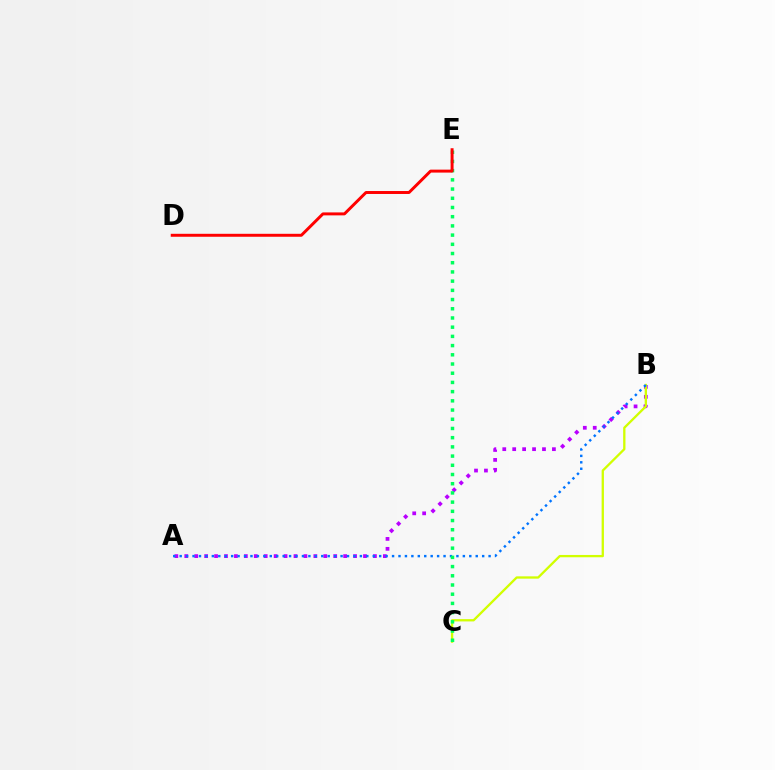{('A', 'B'): [{'color': '#b900ff', 'line_style': 'dotted', 'thickness': 2.7}, {'color': '#0074ff', 'line_style': 'dotted', 'thickness': 1.75}], ('B', 'C'): [{'color': '#d1ff00', 'line_style': 'solid', 'thickness': 1.66}], ('C', 'E'): [{'color': '#00ff5c', 'line_style': 'dotted', 'thickness': 2.5}], ('D', 'E'): [{'color': '#ff0000', 'line_style': 'solid', 'thickness': 2.13}]}